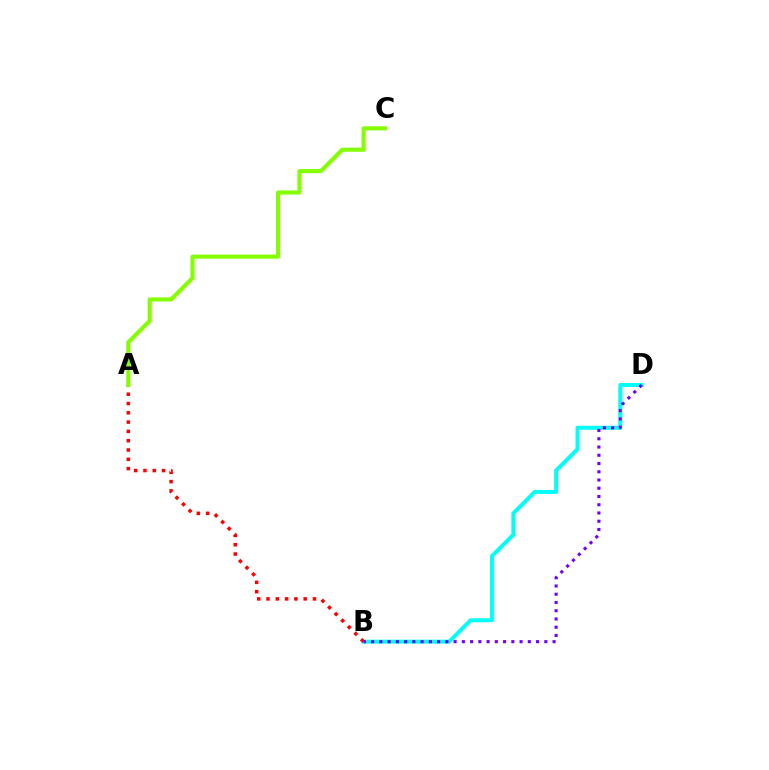{('B', 'D'): [{'color': '#00fff6', 'line_style': 'solid', 'thickness': 2.85}, {'color': '#7200ff', 'line_style': 'dotted', 'thickness': 2.24}], ('A', 'B'): [{'color': '#ff0000', 'line_style': 'dotted', 'thickness': 2.53}], ('A', 'C'): [{'color': '#84ff00', 'line_style': 'solid', 'thickness': 2.96}]}